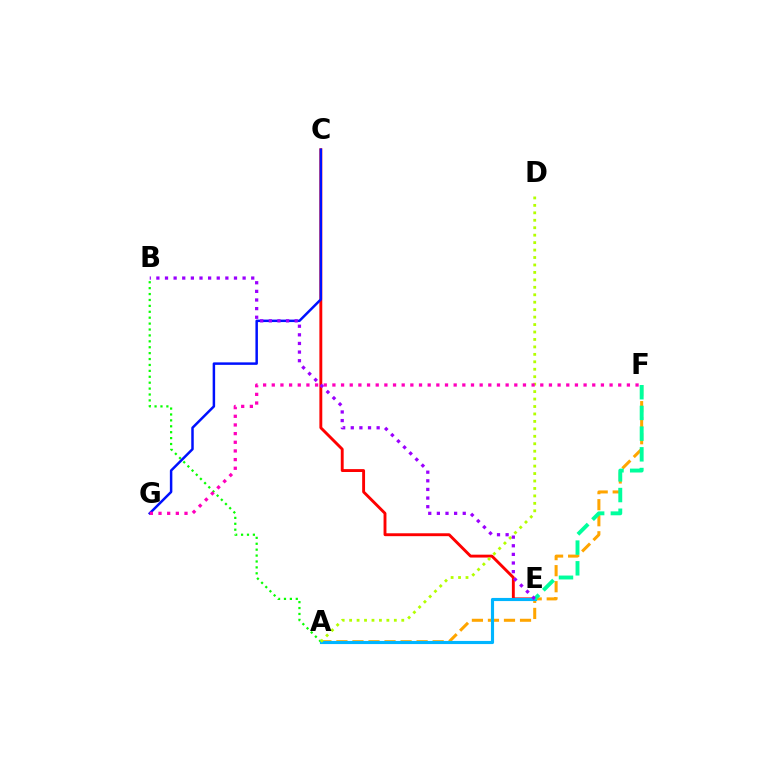{('A', 'B'): [{'color': '#08ff00', 'line_style': 'dotted', 'thickness': 1.61}], ('C', 'E'): [{'color': '#ff0000', 'line_style': 'solid', 'thickness': 2.08}], ('A', 'F'): [{'color': '#ffa500', 'line_style': 'dashed', 'thickness': 2.18}], ('C', 'G'): [{'color': '#0010ff', 'line_style': 'solid', 'thickness': 1.79}], ('A', 'E'): [{'color': '#00b5ff', 'line_style': 'solid', 'thickness': 2.25}], ('E', 'F'): [{'color': '#00ff9d', 'line_style': 'dashed', 'thickness': 2.81}], ('A', 'D'): [{'color': '#b3ff00', 'line_style': 'dotted', 'thickness': 2.02}], ('F', 'G'): [{'color': '#ff00bd', 'line_style': 'dotted', 'thickness': 2.35}], ('B', 'E'): [{'color': '#9b00ff', 'line_style': 'dotted', 'thickness': 2.34}]}